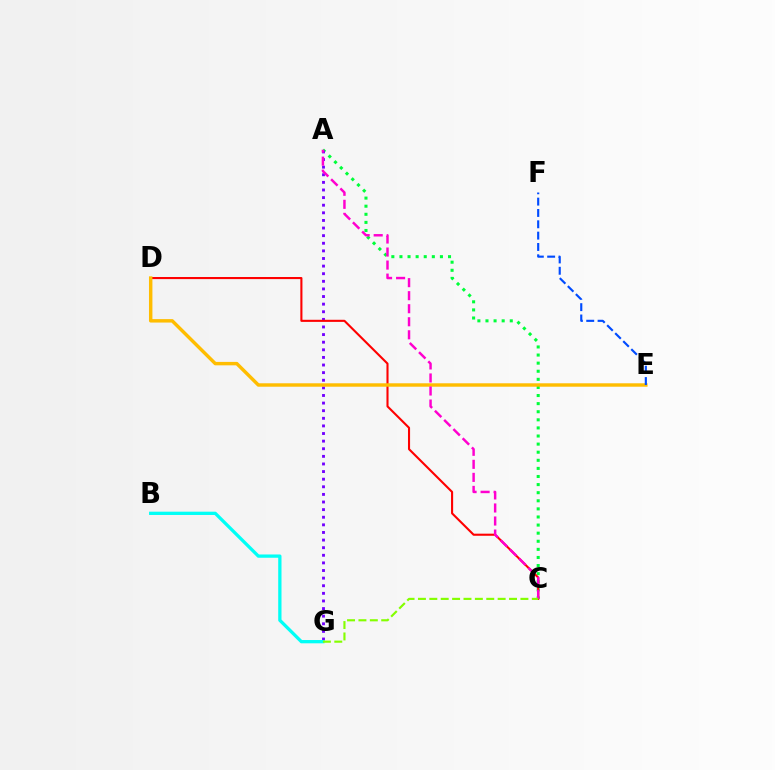{('A', 'C'): [{'color': '#00ff39', 'line_style': 'dotted', 'thickness': 2.2}, {'color': '#ff00cf', 'line_style': 'dashed', 'thickness': 1.77}], ('A', 'G'): [{'color': '#7200ff', 'line_style': 'dotted', 'thickness': 2.07}], ('C', 'D'): [{'color': '#ff0000', 'line_style': 'solid', 'thickness': 1.51}], ('D', 'E'): [{'color': '#ffbd00', 'line_style': 'solid', 'thickness': 2.47}], ('B', 'G'): [{'color': '#00fff6', 'line_style': 'solid', 'thickness': 2.36}], ('E', 'F'): [{'color': '#004bff', 'line_style': 'dashed', 'thickness': 1.54}], ('C', 'G'): [{'color': '#84ff00', 'line_style': 'dashed', 'thickness': 1.55}]}